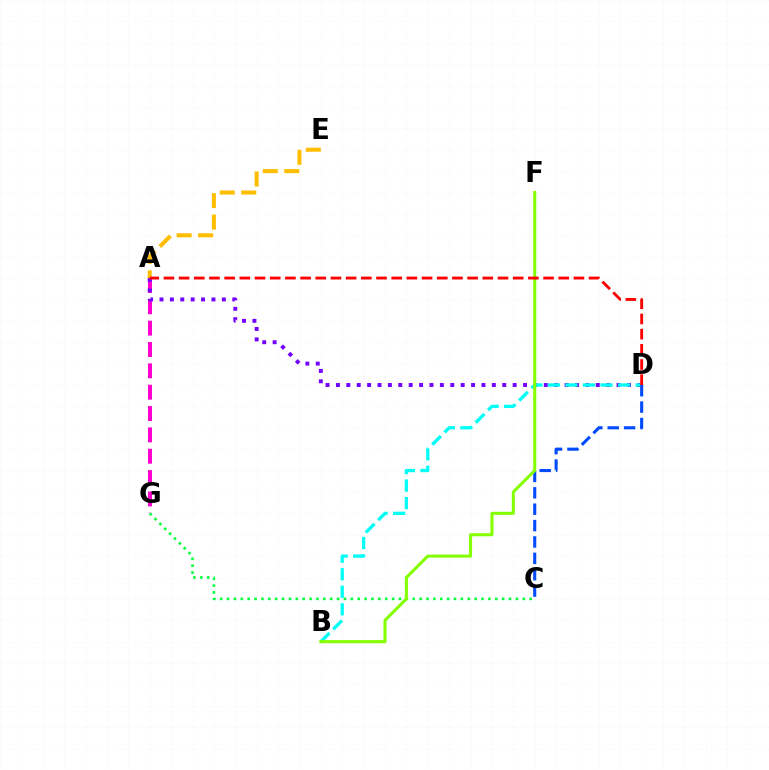{('A', 'G'): [{'color': '#ff00cf', 'line_style': 'dashed', 'thickness': 2.9}], ('C', 'G'): [{'color': '#00ff39', 'line_style': 'dotted', 'thickness': 1.87}], ('A', 'D'): [{'color': '#7200ff', 'line_style': 'dotted', 'thickness': 2.82}, {'color': '#ff0000', 'line_style': 'dashed', 'thickness': 2.06}], ('B', 'D'): [{'color': '#00fff6', 'line_style': 'dashed', 'thickness': 2.38}], ('C', 'D'): [{'color': '#004bff', 'line_style': 'dashed', 'thickness': 2.22}], ('A', 'E'): [{'color': '#ffbd00', 'line_style': 'dashed', 'thickness': 2.92}], ('B', 'F'): [{'color': '#84ff00', 'line_style': 'solid', 'thickness': 2.2}]}